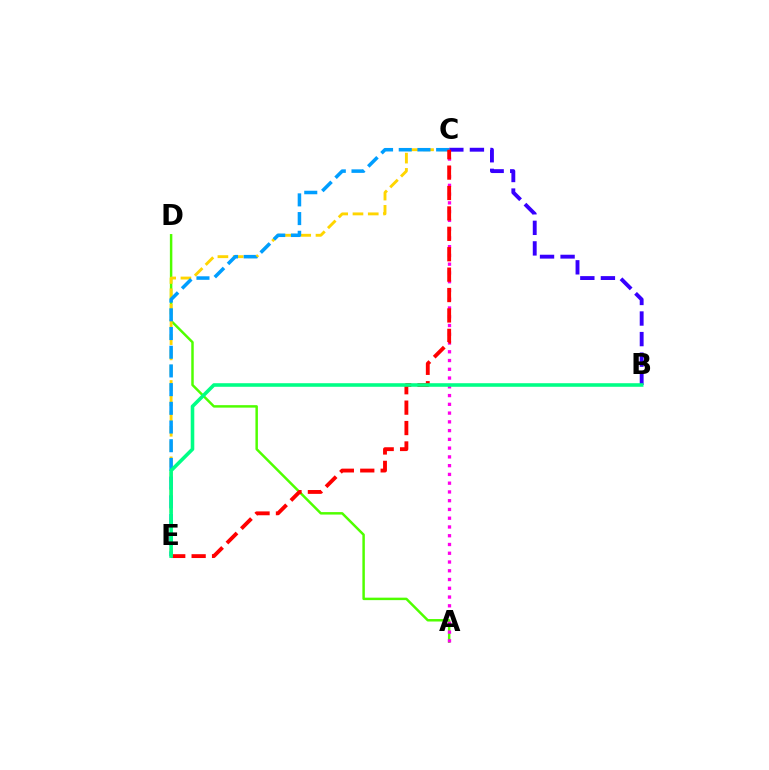{('B', 'C'): [{'color': '#3700ff', 'line_style': 'dashed', 'thickness': 2.79}], ('A', 'D'): [{'color': '#4fff00', 'line_style': 'solid', 'thickness': 1.78}], ('A', 'C'): [{'color': '#ff00ed', 'line_style': 'dotted', 'thickness': 2.38}], ('C', 'E'): [{'color': '#ffd500', 'line_style': 'dashed', 'thickness': 2.08}, {'color': '#009eff', 'line_style': 'dashed', 'thickness': 2.54}, {'color': '#ff0000', 'line_style': 'dashed', 'thickness': 2.77}], ('B', 'E'): [{'color': '#00ff86', 'line_style': 'solid', 'thickness': 2.58}]}